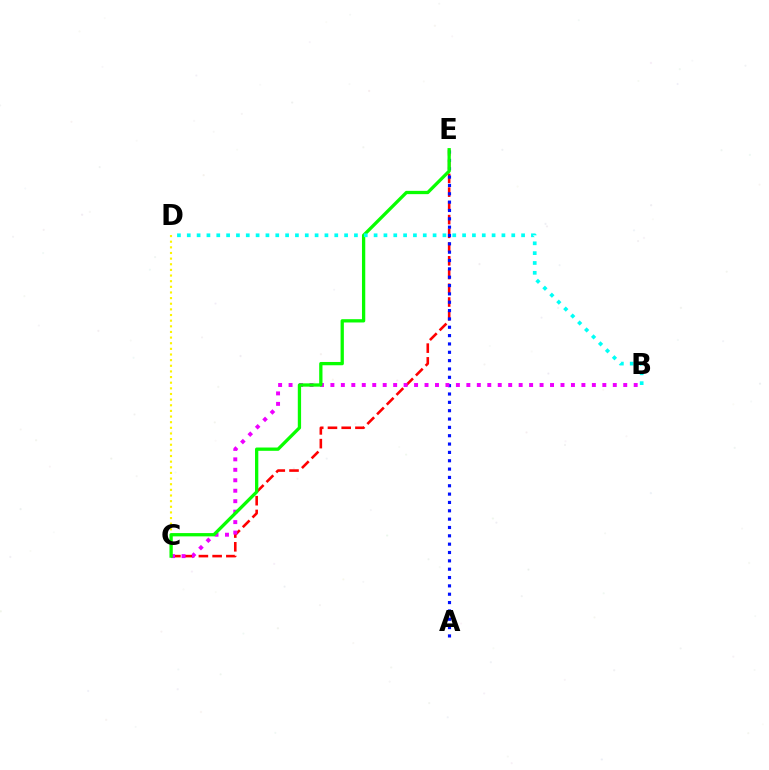{('C', 'E'): [{'color': '#ff0000', 'line_style': 'dashed', 'thickness': 1.87}, {'color': '#08ff00', 'line_style': 'solid', 'thickness': 2.37}], ('A', 'E'): [{'color': '#0010ff', 'line_style': 'dotted', 'thickness': 2.27}], ('B', 'C'): [{'color': '#ee00ff', 'line_style': 'dotted', 'thickness': 2.84}], ('C', 'D'): [{'color': '#fcf500', 'line_style': 'dotted', 'thickness': 1.53}], ('B', 'D'): [{'color': '#00fff6', 'line_style': 'dotted', 'thickness': 2.67}]}